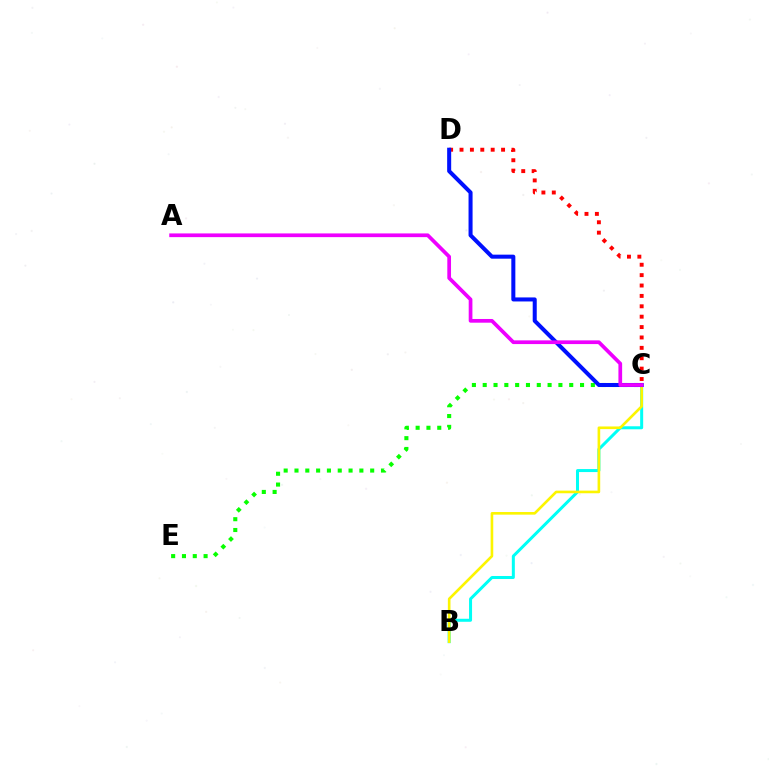{('B', 'C'): [{'color': '#00fff6', 'line_style': 'solid', 'thickness': 2.16}, {'color': '#fcf500', 'line_style': 'solid', 'thickness': 1.89}], ('C', 'D'): [{'color': '#ff0000', 'line_style': 'dotted', 'thickness': 2.82}, {'color': '#0010ff', 'line_style': 'solid', 'thickness': 2.9}], ('C', 'E'): [{'color': '#08ff00', 'line_style': 'dotted', 'thickness': 2.94}], ('A', 'C'): [{'color': '#ee00ff', 'line_style': 'solid', 'thickness': 2.67}]}